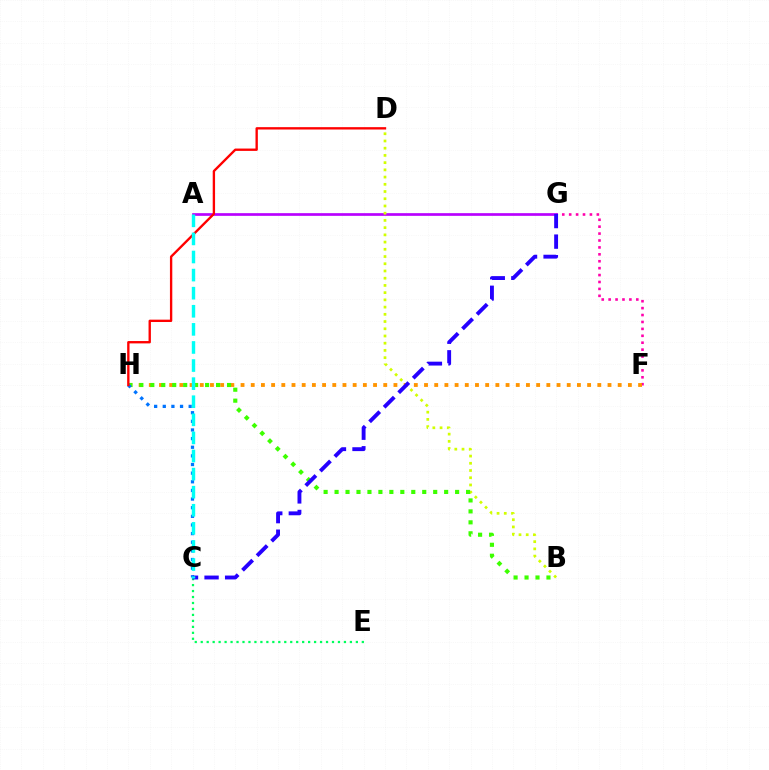{('F', 'G'): [{'color': '#ff00ac', 'line_style': 'dotted', 'thickness': 1.88}], ('F', 'H'): [{'color': '#ff9400', 'line_style': 'dotted', 'thickness': 2.77}], ('C', 'E'): [{'color': '#00ff5c', 'line_style': 'dotted', 'thickness': 1.62}], ('A', 'G'): [{'color': '#b900ff', 'line_style': 'solid', 'thickness': 1.94}], ('B', 'D'): [{'color': '#d1ff00', 'line_style': 'dotted', 'thickness': 1.96}], ('B', 'H'): [{'color': '#3dff00', 'line_style': 'dotted', 'thickness': 2.98}], ('C', 'H'): [{'color': '#0074ff', 'line_style': 'dotted', 'thickness': 2.35}], ('D', 'H'): [{'color': '#ff0000', 'line_style': 'solid', 'thickness': 1.7}], ('C', 'G'): [{'color': '#2500ff', 'line_style': 'dashed', 'thickness': 2.79}], ('A', 'C'): [{'color': '#00fff6', 'line_style': 'dashed', 'thickness': 2.46}]}